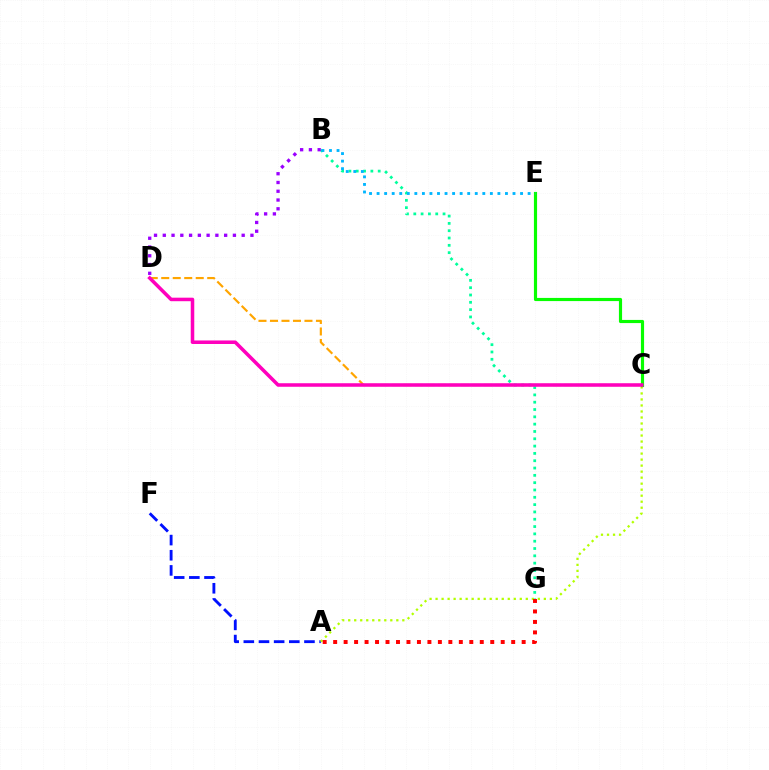{('C', 'D'): [{'color': '#ffa500', 'line_style': 'dashed', 'thickness': 1.56}, {'color': '#ff00bd', 'line_style': 'solid', 'thickness': 2.54}], ('A', 'F'): [{'color': '#0010ff', 'line_style': 'dashed', 'thickness': 2.06}], ('B', 'G'): [{'color': '#00ff9d', 'line_style': 'dotted', 'thickness': 1.99}], ('A', 'C'): [{'color': '#b3ff00', 'line_style': 'dotted', 'thickness': 1.63}], ('C', 'E'): [{'color': '#08ff00', 'line_style': 'solid', 'thickness': 2.27}], ('B', 'E'): [{'color': '#00b5ff', 'line_style': 'dotted', 'thickness': 2.05}], ('B', 'D'): [{'color': '#9b00ff', 'line_style': 'dotted', 'thickness': 2.38}], ('A', 'G'): [{'color': '#ff0000', 'line_style': 'dotted', 'thickness': 2.85}]}